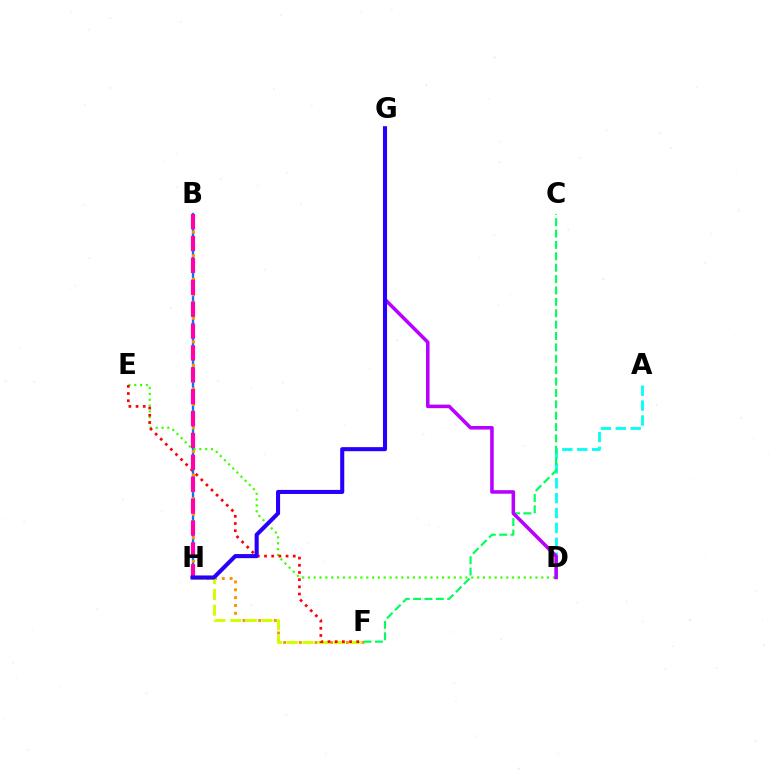{('B', 'H'): [{'color': '#0074ff', 'line_style': 'solid', 'thickness': 1.69}, {'color': '#ff00ac', 'line_style': 'dashed', 'thickness': 2.97}], ('B', 'F'): [{'color': '#ff9400', 'line_style': 'dotted', 'thickness': 2.13}], ('F', 'H'): [{'color': '#d1ff00', 'line_style': 'dashed', 'thickness': 2.14}], ('D', 'E'): [{'color': '#3dff00', 'line_style': 'dotted', 'thickness': 1.59}], ('E', 'F'): [{'color': '#ff0000', 'line_style': 'dotted', 'thickness': 1.95}], ('A', 'D'): [{'color': '#00fff6', 'line_style': 'dashed', 'thickness': 2.02}], ('C', 'F'): [{'color': '#00ff5c', 'line_style': 'dashed', 'thickness': 1.55}], ('D', 'G'): [{'color': '#b900ff', 'line_style': 'solid', 'thickness': 2.56}], ('G', 'H'): [{'color': '#2500ff', 'line_style': 'solid', 'thickness': 2.93}]}